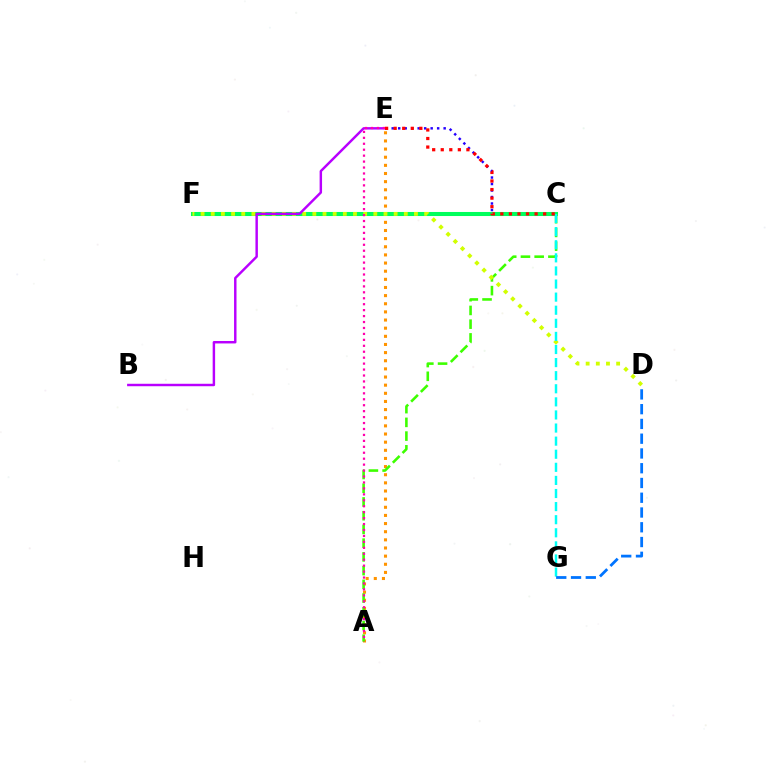{('C', 'E'): [{'color': '#2500ff', 'line_style': 'dotted', 'thickness': 1.76}, {'color': '#ff0000', 'line_style': 'dotted', 'thickness': 2.33}], ('A', 'E'): [{'color': '#ff9400', 'line_style': 'dotted', 'thickness': 2.21}, {'color': '#ff00ac', 'line_style': 'dotted', 'thickness': 1.61}], ('C', 'F'): [{'color': '#00ff5c', 'line_style': 'solid', 'thickness': 2.92}], ('A', 'C'): [{'color': '#3dff00', 'line_style': 'dashed', 'thickness': 1.87}], ('D', 'F'): [{'color': '#d1ff00', 'line_style': 'dotted', 'thickness': 2.76}], ('B', 'E'): [{'color': '#b900ff', 'line_style': 'solid', 'thickness': 1.77}], ('C', 'G'): [{'color': '#00fff6', 'line_style': 'dashed', 'thickness': 1.78}], ('D', 'G'): [{'color': '#0074ff', 'line_style': 'dashed', 'thickness': 2.01}]}